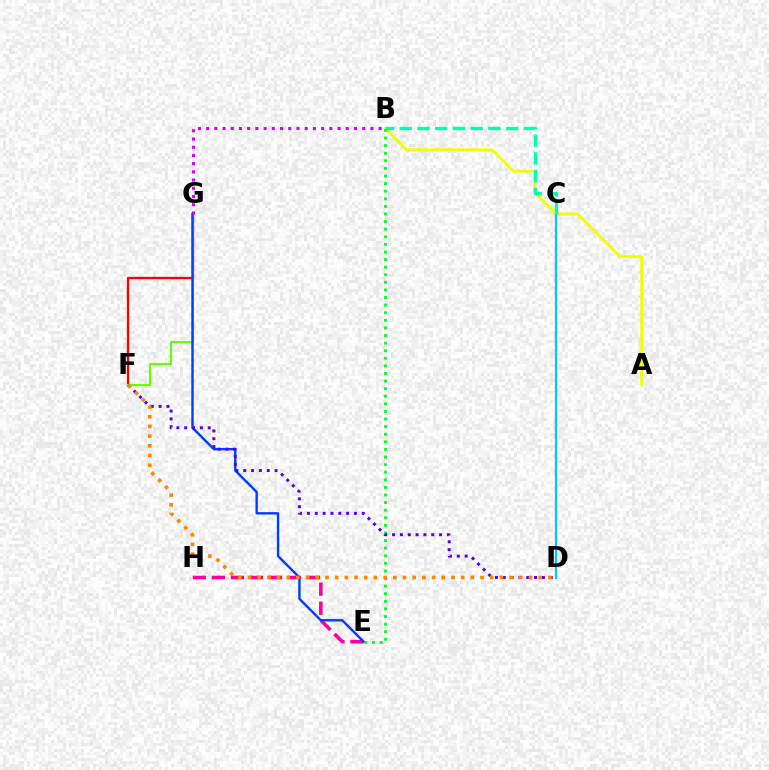{('E', 'H'): [{'color': '#ff00a0', 'line_style': 'dashed', 'thickness': 2.58}], ('F', 'G'): [{'color': '#ff0000', 'line_style': 'solid', 'thickness': 1.68}, {'color': '#66ff00', 'line_style': 'solid', 'thickness': 1.52}], ('E', 'G'): [{'color': '#003fff', 'line_style': 'solid', 'thickness': 1.74}], ('A', 'B'): [{'color': '#eeff00', 'line_style': 'solid', 'thickness': 2.02}], ('B', 'E'): [{'color': '#00ff27', 'line_style': 'dotted', 'thickness': 2.06}], ('B', 'G'): [{'color': '#d600ff', 'line_style': 'dotted', 'thickness': 2.23}], ('D', 'F'): [{'color': '#4f00ff', 'line_style': 'dotted', 'thickness': 2.13}, {'color': '#ff8800', 'line_style': 'dotted', 'thickness': 2.63}], ('C', 'D'): [{'color': '#00c7ff', 'line_style': 'solid', 'thickness': 1.59}], ('B', 'C'): [{'color': '#00ffaf', 'line_style': 'dashed', 'thickness': 2.41}]}